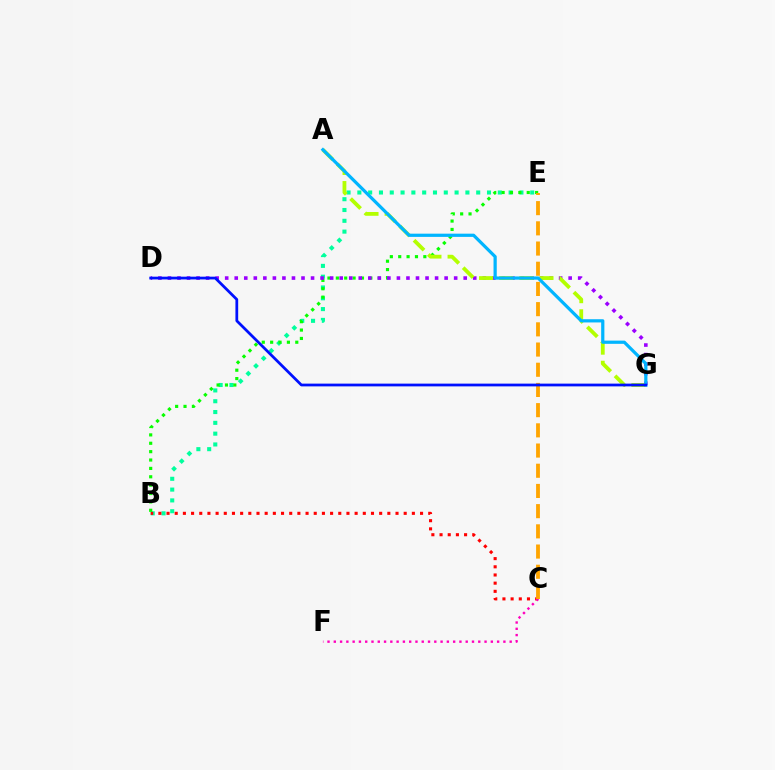{('B', 'E'): [{'color': '#00ff9d', 'line_style': 'dotted', 'thickness': 2.94}, {'color': '#08ff00', 'line_style': 'dotted', 'thickness': 2.28}], ('B', 'C'): [{'color': '#ff0000', 'line_style': 'dotted', 'thickness': 2.22}], ('C', 'F'): [{'color': '#ff00bd', 'line_style': 'dotted', 'thickness': 1.71}], ('C', 'E'): [{'color': '#ffa500', 'line_style': 'dashed', 'thickness': 2.74}], ('D', 'G'): [{'color': '#9b00ff', 'line_style': 'dotted', 'thickness': 2.59}, {'color': '#0010ff', 'line_style': 'solid', 'thickness': 1.98}], ('A', 'G'): [{'color': '#b3ff00', 'line_style': 'dashed', 'thickness': 2.74}, {'color': '#00b5ff', 'line_style': 'solid', 'thickness': 2.32}]}